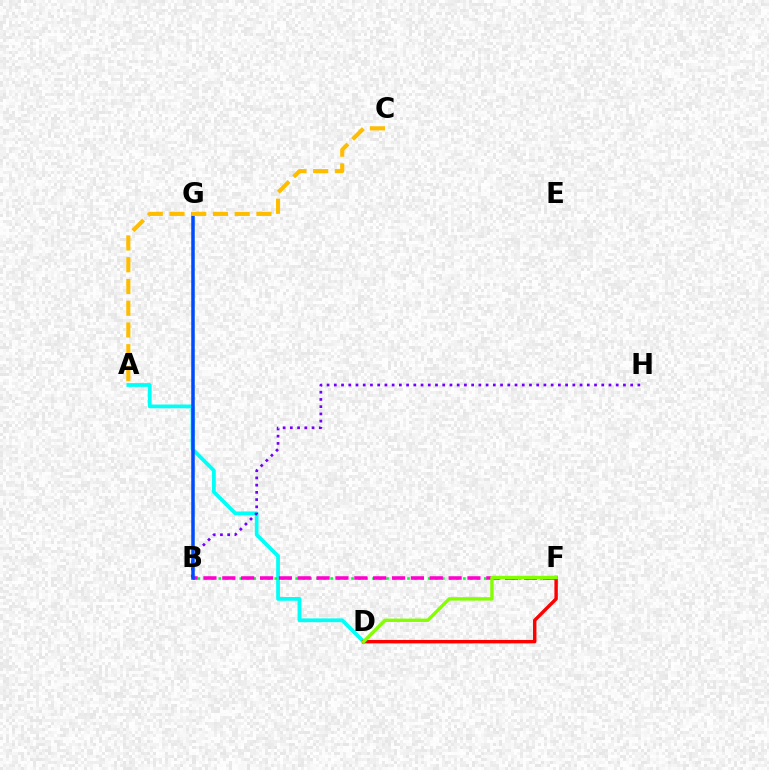{('A', 'D'): [{'color': '#00fff6', 'line_style': 'solid', 'thickness': 2.71}], ('B', 'F'): [{'color': '#00ff39', 'line_style': 'dotted', 'thickness': 1.9}, {'color': '#ff00cf', 'line_style': 'dashed', 'thickness': 2.56}], ('B', 'H'): [{'color': '#7200ff', 'line_style': 'dotted', 'thickness': 1.96}], ('D', 'F'): [{'color': '#ff0000', 'line_style': 'solid', 'thickness': 2.47}, {'color': '#84ff00', 'line_style': 'solid', 'thickness': 2.44}], ('B', 'G'): [{'color': '#004bff', 'line_style': 'solid', 'thickness': 2.53}], ('A', 'C'): [{'color': '#ffbd00', 'line_style': 'dashed', 'thickness': 2.95}]}